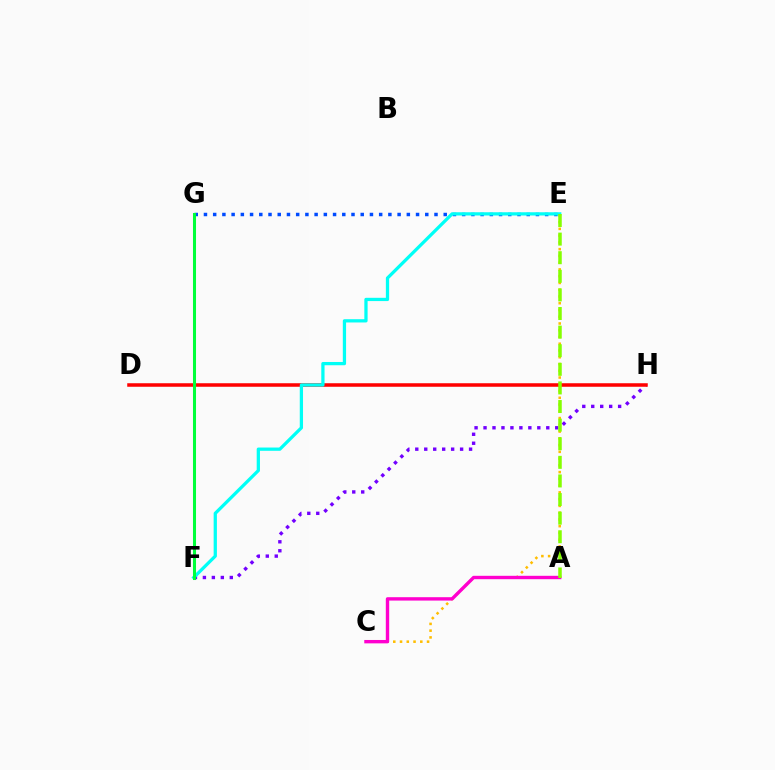{('C', 'E'): [{'color': '#ffbd00', 'line_style': 'dotted', 'thickness': 1.84}], ('A', 'C'): [{'color': '#ff00cf', 'line_style': 'solid', 'thickness': 2.43}], ('F', 'H'): [{'color': '#7200ff', 'line_style': 'dotted', 'thickness': 2.44}], ('D', 'H'): [{'color': '#ff0000', 'line_style': 'solid', 'thickness': 2.54}], ('E', 'G'): [{'color': '#004bff', 'line_style': 'dotted', 'thickness': 2.51}], ('E', 'F'): [{'color': '#00fff6', 'line_style': 'solid', 'thickness': 2.35}], ('F', 'G'): [{'color': '#00ff39', 'line_style': 'solid', 'thickness': 2.2}], ('A', 'E'): [{'color': '#84ff00', 'line_style': 'dashed', 'thickness': 2.53}]}